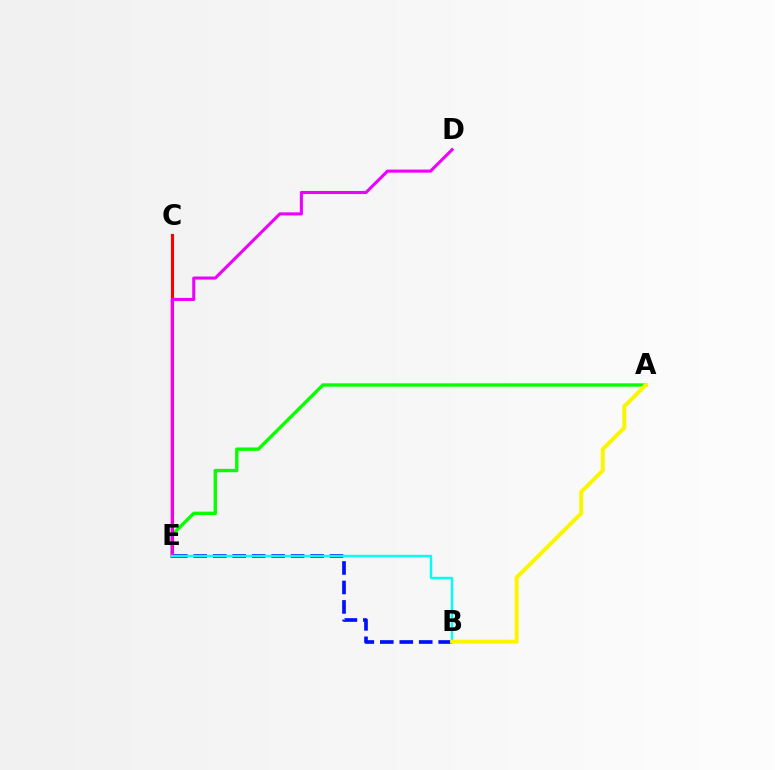{('A', 'E'): [{'color': '#08ff00', 'line_style': 'solid', 'thickness': 2.43}], ('C', 'E'): [{'color': '#ff0000', 'line_style': 'solid', 'thickness': 2.23}], ('D', 'E'): [{'color': '#ee00ff', 'line_style': 'solid', 'thickness': 2.21}], ('B', 'E'): [{'color': '#0010ff', 'line_style': 'dashed', 'thickness': 2.64}, {'color': '#00fff6', 'line_style': 'solid', 'thickness': 1.73}], ('A', 'B'): [{'color': '#fcf500', 'line_style': 'solid', 'thickness': 2.88}]}